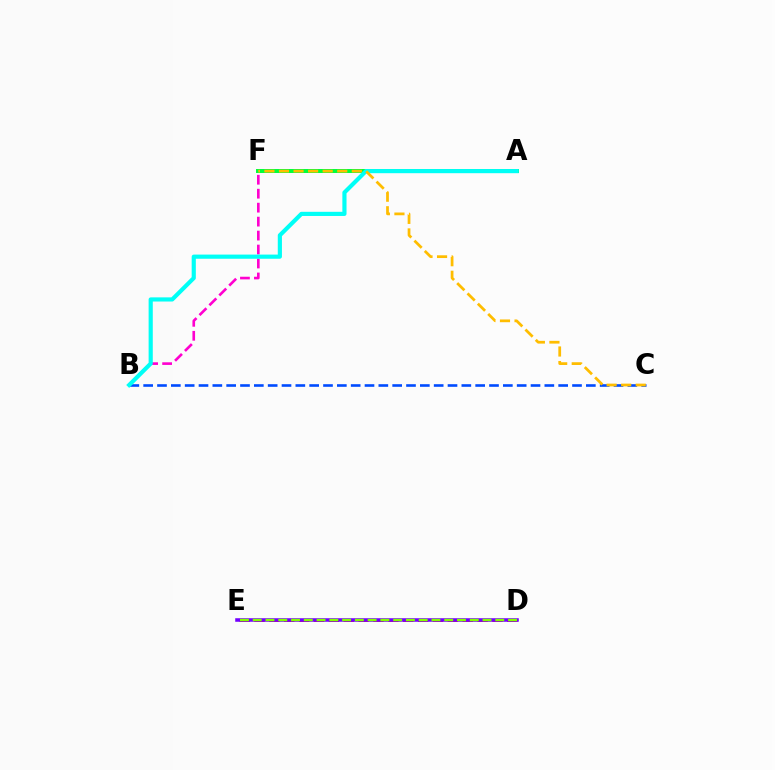{('D', 'E'): [{'color': '#ff0000', 'line_style': 'dashed', 'thickness': 2.02}, {'color': '#7200ff', 'line_style': 'solid', 'thickness': 2.55}, {'color': '#84ff00', 'line_style': 'dashed', 'thickness': 1.73}], ('A', 'F'): [{'color': '#00ff39', 'line_style': 'solid', 'thickness': 2.86}], ('B', 'F'): [{'color': '#ff00cf', 'line_style': 'dashed', 'thickness': 1.9}], ('B', 'C'): [{'color': '#004bff', 'line_style': 'dashed', 'thickness': 1.88}], ('A', 'B'): [{'color': '#00fff6', 'line_style': 'solid', 'thickness': 2.99}], ('C', 'F'): [{'color': '#ffbd00', 'line_style': 'dashed', 'thickness': 1.98}]}